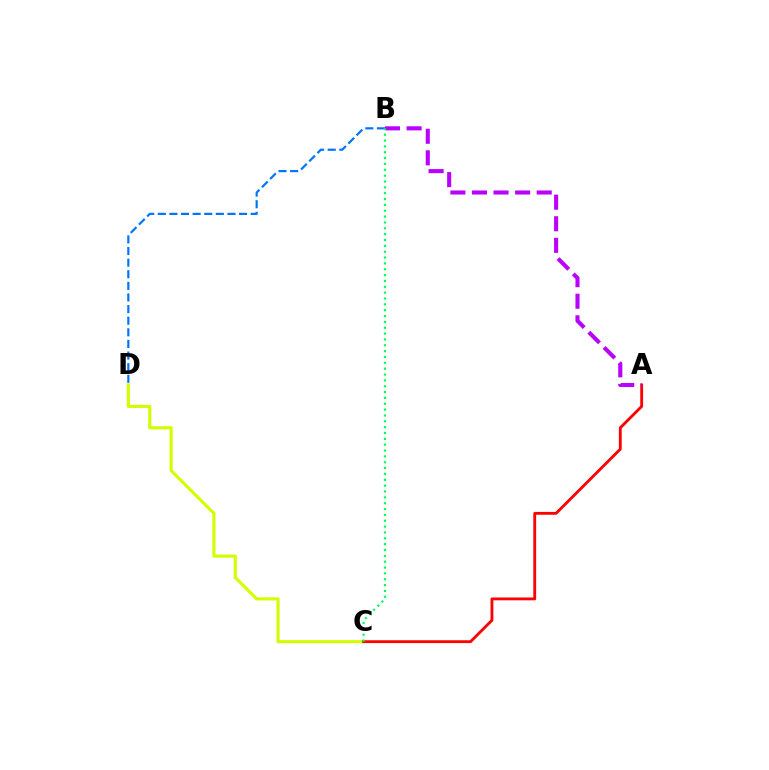{('C', 'D'): [{'color': '#d1ff00', 'line_style': 'solid', 'thickness': 2.25}], ('A', 'C'): [{'color': '#ff0000', 'line_style': 'solid', 'thickness': 2.04}], ('A', 'B'): [{'color': '#b900ff', 'line_style': 'dashed', 'thickness': 2.93}], ('B', 'D'): [{'color': '#0074ff', 'line_style': 'dashed', 'thickness': 1.58}], ('B', 'C'): [{'color': '#00ff5c', 'line_style': 'dotted', 'thickness': 1.59}]}